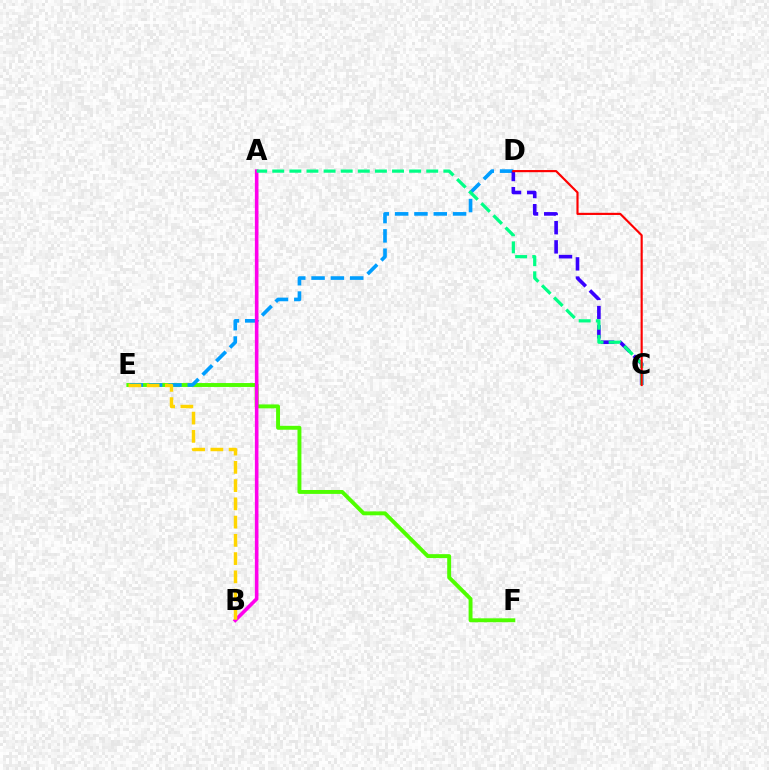{('E', 'F'): [{'color': '#4fff00', 'line_style': 'solid', 'thickness': 2.82}], ('D', 'E'): [{'color': '#009eff', 'line_style': 'dashed', 'thickness': 2.62}], ('C', 'D'): [{'color': '#3700ff', 'line_style': 'dashed', 'thickness': 2.61}, {'color': '#ff0000', 'line_style': 'solid', 'thickness': 1.55}], ('A', 'B'): [{'color': '#ff00ed', 'line_style': 'solid', 'thickness': 2.59}], ('A', 'C'): [{'color': '#00ff86', 'line_style': 'dashed', 'thickness': 2.32}], ('B', 'E'): [{'color': '#ffd500', 'line_style': 'dashed', 'thickness': 2.48}]}